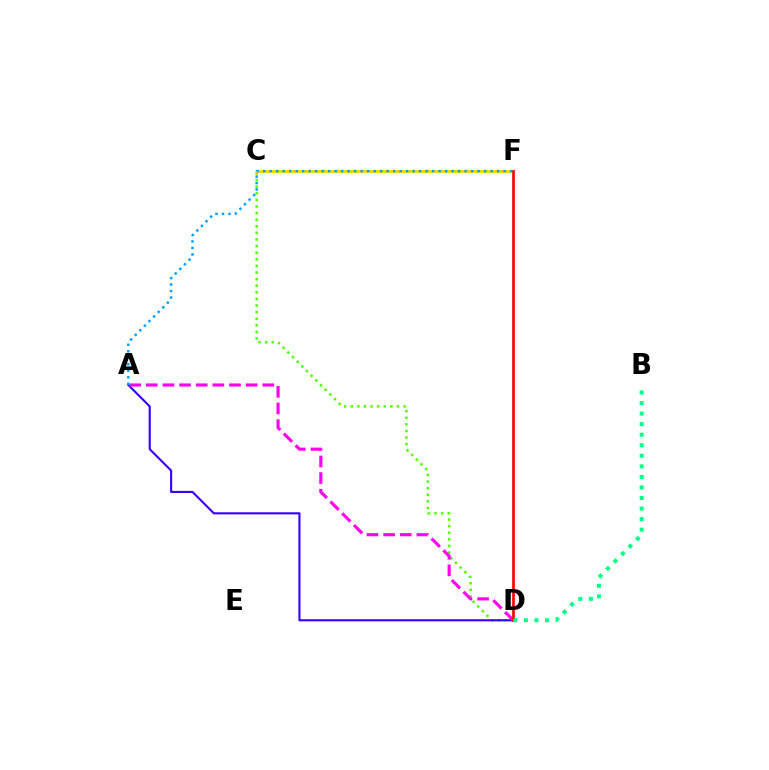{('C', 'D'): [{'color': '#4fff00', 'line_style': 'dotted', 'thickness': 1.79}], ('A', 'D'): [{'color': '#3700ff', 'line_style': 'solid', 'thickness': 1.52}, {'color': '#ff00ed', 'line_style': 'dashed', 'thickness': 2.26}], ('C', 'F'): [{'color': '#ffd500', 'line_style': 'solid', 'thickness': 2.1}], ('D', 'F'): [{'color': '#ff0000', 'line_style': 'solid', 'thickness': 1.94}], ('A', 'F'): [{'color': '#009eff', 'line_style': 'dotted', 'thickness': 1.77}], ('B', 'D'): [{'color': '#00ff86', 'line_style': 'dotted', 'thickness': 2.87}]}